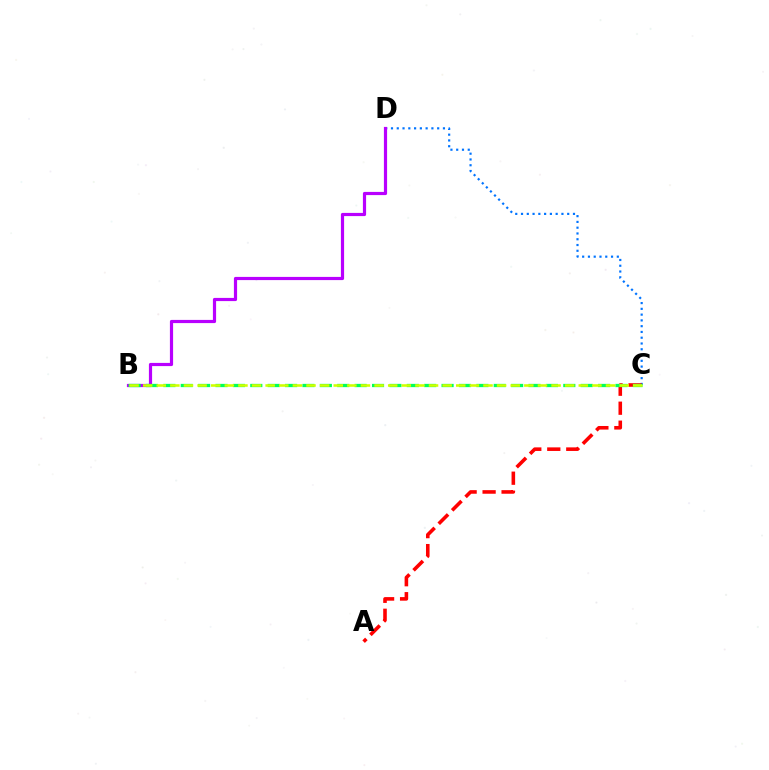{('C', 'D'): [{'color': '#0074ff', 'line_style': 'dotted', 'thickness': 1.57}], ('A', 'C'): [{'color': '#ff0000', 'line_style': 'dashed', 'thickness': 2.58}], ('B', 'D'): [{'color': '#b900ff', 'line_style': 'solid', 'thickness': 2.3}], ('B', 'C'): [{'color': '#00ff5c', 'line_style': 'dashed', 'thickness': 2.36}, {'color': '#d1ff00', 'line_style': 'dashed', 'thickness': 1.85}]}